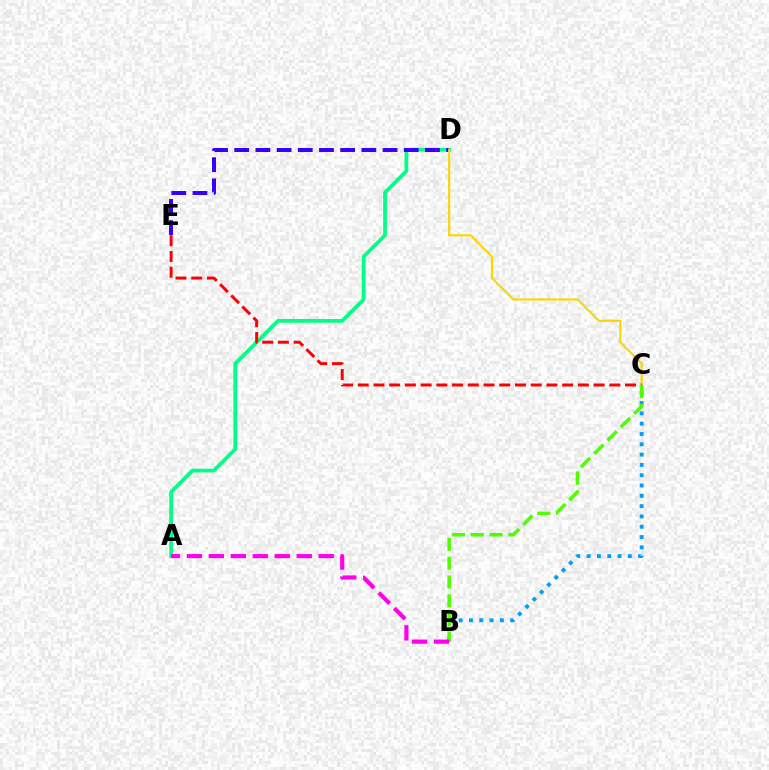{('A', 'D'): [{'color': '#00ff86', 'line_style': 'solid', 'thickness': 2.68}], ('D', 'E'): [{'color': '#3700ff', 'line_style': 'dashed', 'thickness': 2.88}], ('C', 'D'): [{'color': '#ffd500', 'line_style': 'solid', 'thickness': 1.54}], ('B', 'C'): [{'color': '#009eff', 'line_style': 'dotted', 'thickness': 2.8}, {'color': '#4fff00', 'line_style': 'dashed', 'thickness': 2.56}], ('C', 'E'): [{'color': '#ff0000', 'line_style': 'dashed', 'thickness': 2.14}], ('A', 'B'): [{'color': '#ff00ed', 'line_style': 'dashed', 'thickness': 2.98}]}